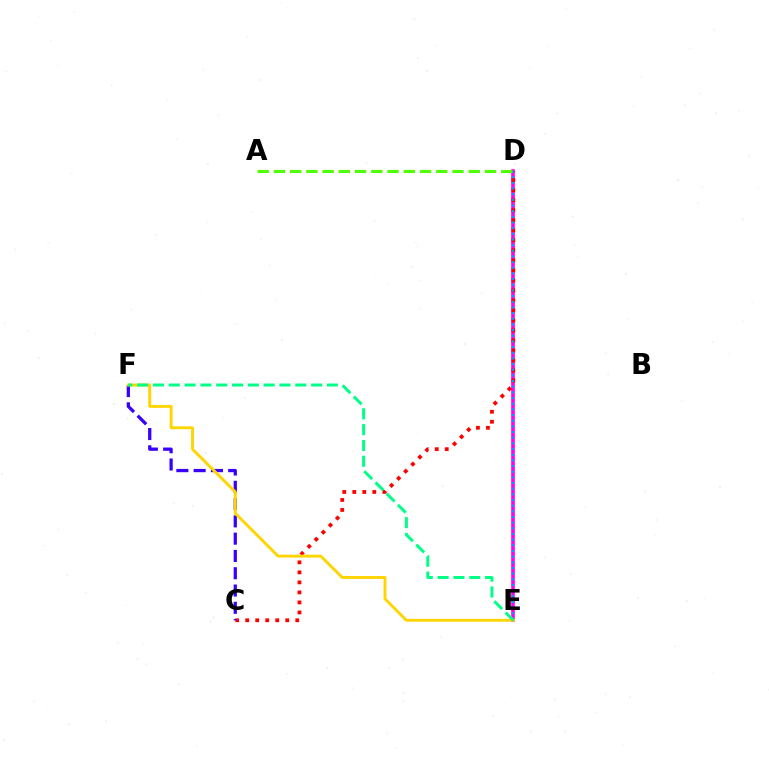{('D', 'E'): [{'color': '#ff00ed', 'line_style': 'solid', 'thickness': 2.6}, {'color': '#009eff', 'line_style': 'dotted', 'thickness': 1.54}], ('C', 'D'): [{'color': '#ff0000', 'line_style': 'dotted', 'thickness': 2.72}], ('C', 'F'): [{'color': '#3700ff', 'line_style': 'dashed', 'thickness': 2.35}], ('E', 'F'): [{'color': '#ffd500', 'line_style': 'solid', 'thickness': 2.09}, {'color': '#00ff86', 'line_style': 'dashed', 'thickness': 2.15}], ('A', 'D'): [{'color': '#4fff00', 'line_style': 'dashed', 'thickness': 2.21}]}